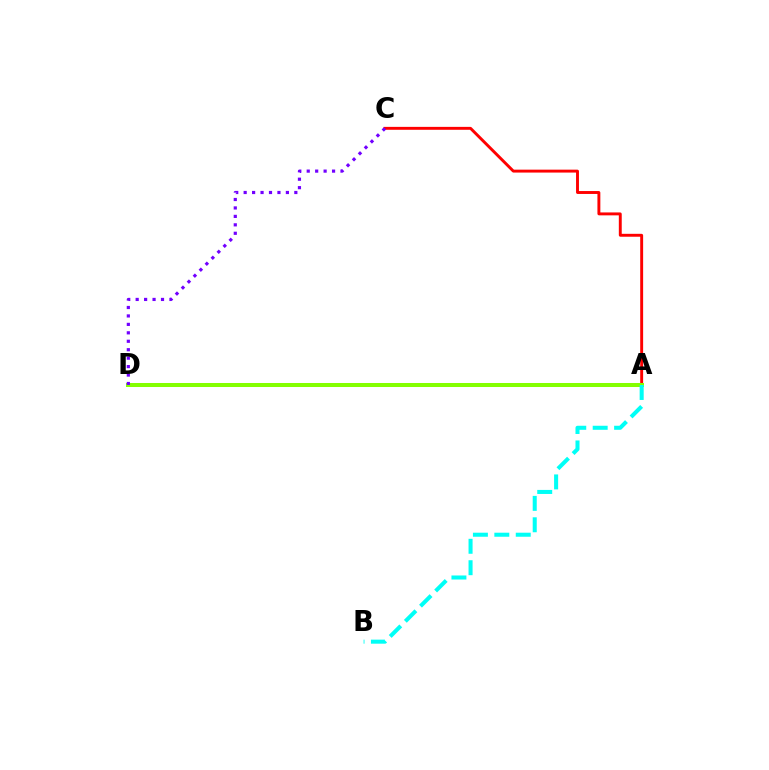{('A', 'C'): [{'color': '#ff0000', 'line_style': 'solid', 'thickness': 2.1}], ('A', 'D'): [{'color': '#84ff00', 'line_style': 'solid', 'thickness': 2.89}], ('C', 'D'): [{'color': '#7200ff', 'line_style': 'dotted', 'thickness': 2.29}], ('A', 'B'): [{'color': '#00fff6', 'line_style': 'dashed', 'thickness': 2.91}]}